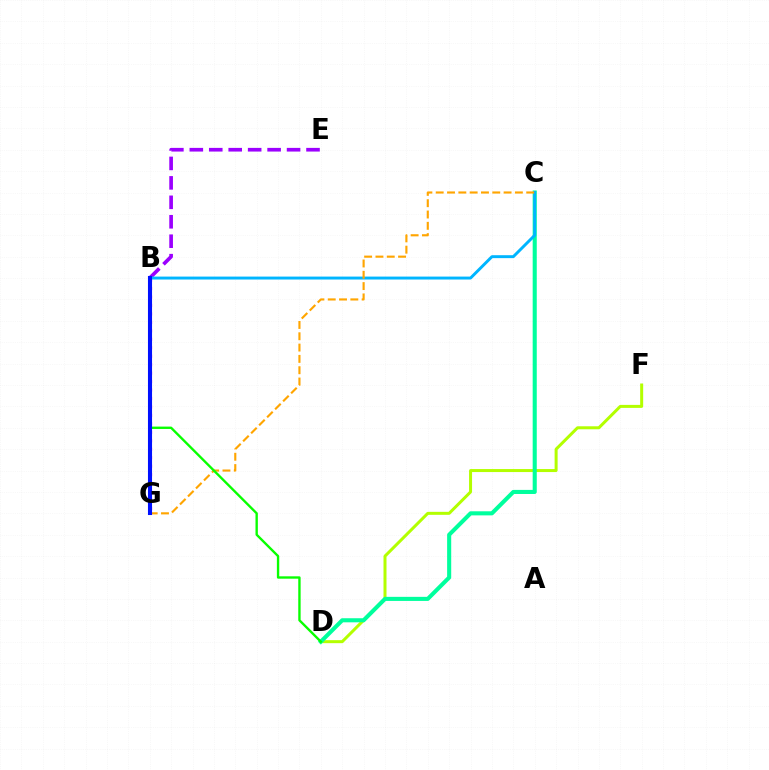{('B', 'G'): [{'color': '#ff0000', 'line_style': 'dashed', 'thickness': 2.06}, {'color': '#ff00bd', 'line_style': 'dotted', 'thickness': 2.3}, {'color': '#0010ff', 'line_style': 'solid', 'thickness': 2.93}], ('B', 'E'): [{'color': '#9b00ff', 'line_style': 'dashed', 'thickness': 2.64}], ('D', 'F'): [{'color': '#b3ff00', 'line_style': 'solid', 'thickness': 2.16}], ('C', 'D'): [{'color': '#00ff9d', 'line_style': 'solid', 'thickness': 2.94}], ('B', 'C'): [{'color': '#00b5ff', 'line_style': 'solid', 'thickness': 2.11}], ('C', 'G'): [{'color': '#ffa500', 'line_style': 'dashed', 'thickness': 1.54}], ('B', 'D'): [{'color': '#08ff00', 'line_style': 'solid', 'thickness': 1.7}]}